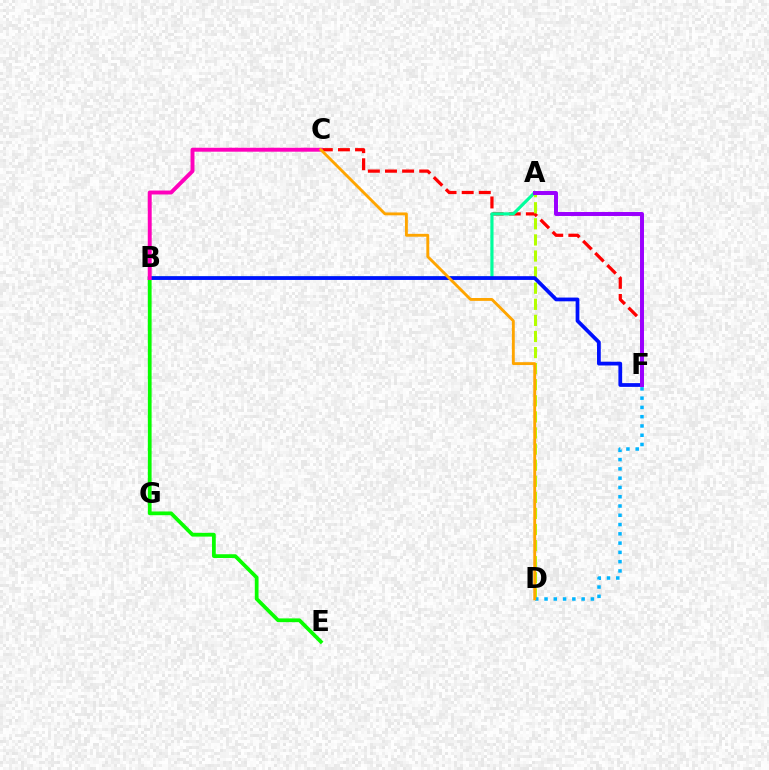{('C', 'F'): [{'color': '#ff0000', 'line_style': 'dashed', 'thickness': 2.32}], ('B', 'E'): [{'color': '#08ff00', 'line_style': 'solid', 'thickness': 2.7}], ('A', 'D'): [{'color': '#b3ff00', 'line_style': 'dashed', 'thickness': 2.19}], ('A', 'B'): [{'color': '#00ff9d', 'line_style': 'solid', 'thickness': 2.28}], ('D', 'F'): [{'color': '#00b5ff', 'line_style': 'dotted', 'thickness': 2.52}], ('B', 'F'): [{'color': '#0010ff', 'line_style': 'solid', 'thickness': 2.7}], ('A', 'F'): [{'color': '#9b00ff', 'line_style': 'solid', 'thickness': 2.86}], ('B', 'C'): [{'color': '#ff00bd', 'line_style': 'solid', 'thickness': 2.84}], ('C', 'D'): [{'color': '#ffa500', 'line_style': 'solid', 'thickness': 2.07}]}